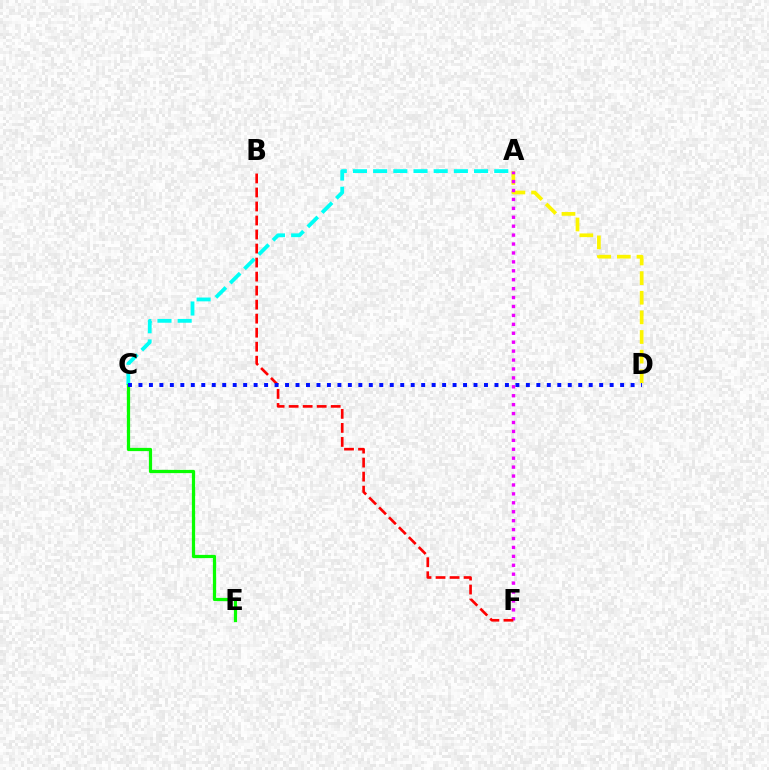{('A', 'C'): [{'color': '#00fff6', 'line_style': 'dashed', 'thickness': 2.74}], ('A', 'D'): [{'color': '#fcf500', 'line_style': 'dashed', 'thickness': 2.67}], ('A', 'F'): [{'color': '#ee00ff', 'line_style': 'dotted', 'thickness': 2.42}], ('B', 'F'): [{'color': '#ff0000', 'line_style': 'dashed', 'thickness': 1.9}], ('C', 'E'): [{'color': '#08ff00', 'line_style': 'solid', 'thickness': 2.33}], ('C', 'D'): [{'color': '#0010ff', 'line_style': 'dotted', 'thickness': 2.84}]}